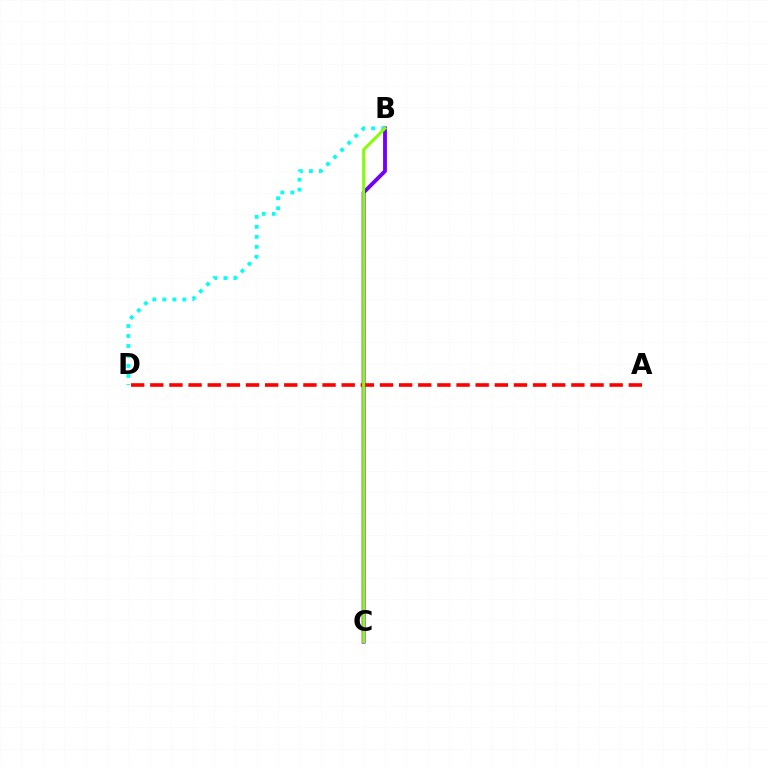{('B', 'C'): [{'color': '#7200ff', 'line_style': 'solid', 'thickness': 2.77}, {'color': '#84ff00', 'line_style': 'solid', 'thickness': 2.11}], ('A', 'D'): [{'color': '#ff0000', 'line_style': 'dashed', 'thickness': 2.6}], ('B', 'D'): [{'color': '#00fff6', 'line_style': 'dotted', 'thickness': 2.72}]}